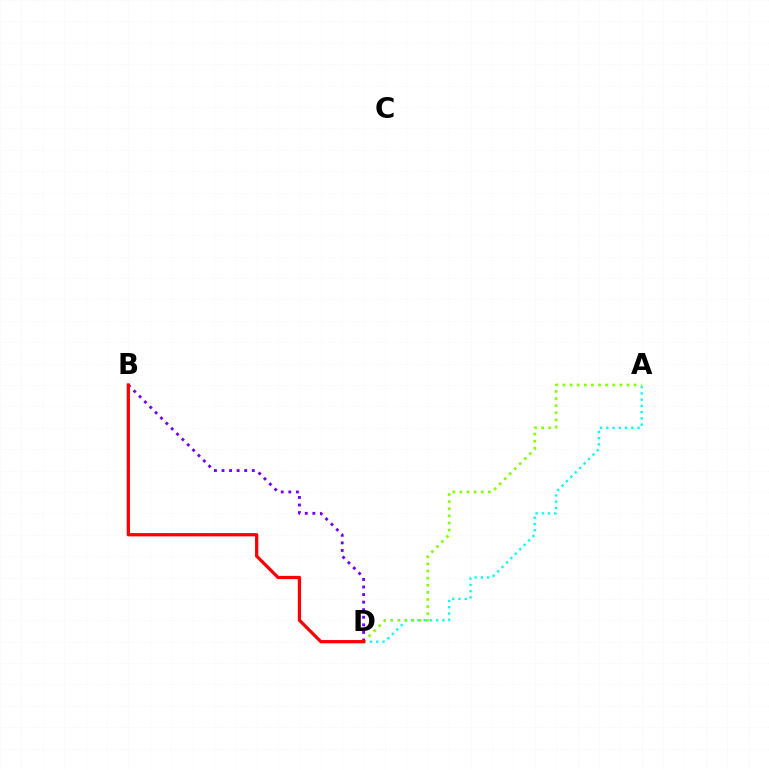{('A', 'D'): [{'color': '#00fff6', 'line_style': 'dotted', 'thickness': 1.7}, {'color': '#84ff00', 'line_style': 'dotted', 'thickness': 1.93}], ('B', 'D'): [{'color': '#7200ff', 'line_style': 'dotted', 'thickness': 2.06}, {'color': '#ff0000', 'line_style': 'solid', 'thickness': 2.34}]}